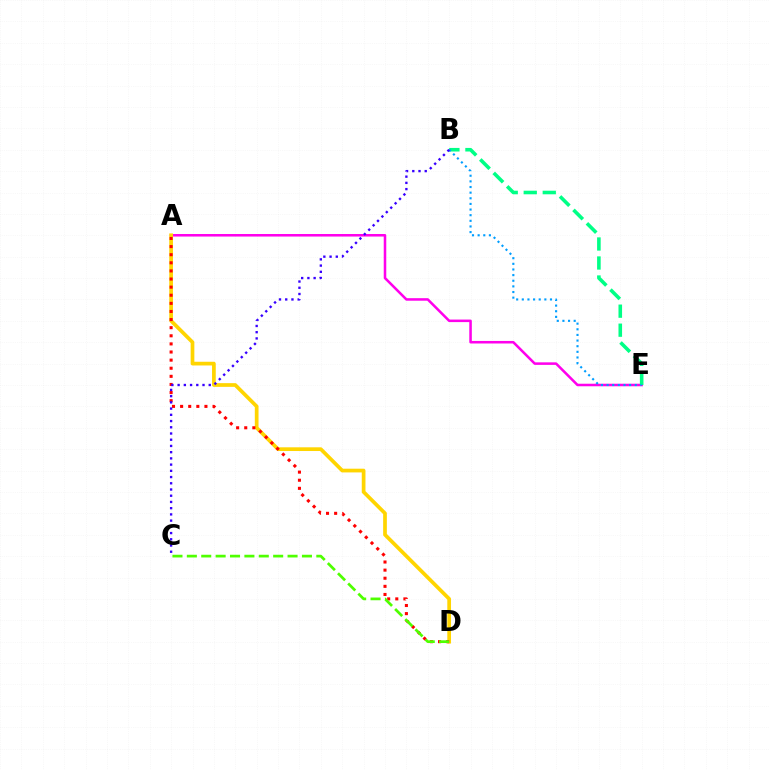{('A', 'E'): [{'color': '#ff00ed', 'line_style': 'solid', 'thickness': 1.83}], ('A', 'D'): [{'color': '#ffd500', 'line_style': 'solid', 'thickness': 2.67}, {'color': '#ff0000', 'line_style': 'dotted', 'thickness': 2.2}], ('B', 'E'): [{'color': '#00ff86', 'line_style': 'dashed', 'thickness': 2.58}, {'color': '#009eff', 'line_style': 'dotted', 'thickness': 1.53}], ('C', 'D'): [{'color': '#4fff00', 'line_style': 'dashed', 'thickness': 1.95}], ('B', 'C'): [{'color': '#3700ff', 'line_style': 'dotted', 'thickness': 1.69}]}